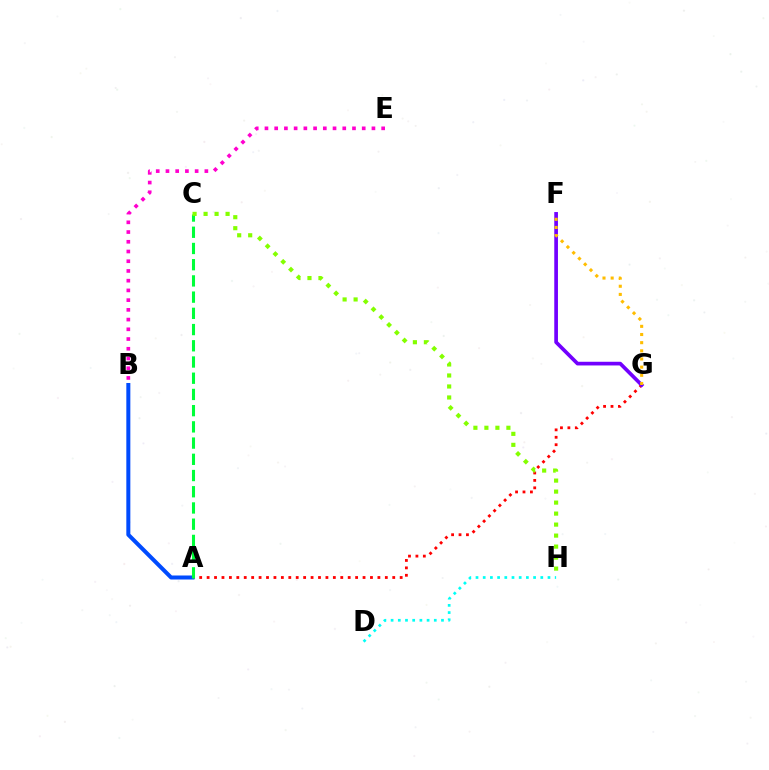{('B', 'E'): [{'color': '#ff00cf', 'line_style': 'dotted', 'thickness': 2.64}], ('A', 'G'): [{'color': '#ff0000', 'line_style': 'dotted', 'thickness': 2.02}], ('F', 'G'): [{'color': '#7200ff', 'line_style': 'solid', 'thickness': 2.65}, {'color': '#ffbd00', 'line_style': 'dotted', 'thickness': 2.22}], ('A', 'B'): [{'color': '#004bff', 'line_style': 'solid', 'thickness': 2.89}], ('D', 'H'): [{'color': '#00fff6', 'line_style': 'dotted', 'thickness': 1.96}], ('A', 'C'): [{'color': '#00ff39', 'line_style': 'dashed', 'thickness': 2.2}], ('C', 'H'): [{'color': '#84ff00', 'line_style': 'dotted', 'thickness': 2.99}]}